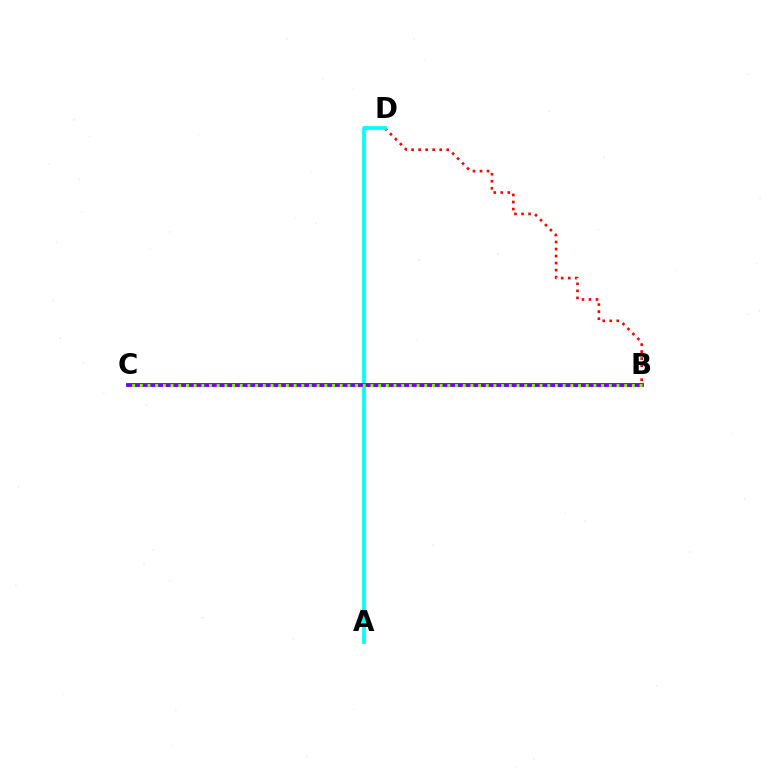{('B', 'D'): [{'color': '#ff0000', 'line_style': 'dotted', 'thickness': 1.91}], ('A', 'D'): [{'color': '#00fff6', 'line_style': 'solid', 'thickness': 2.68}], ('B', 'C'): [{'color': '#7200ff', 'line_style': 'solid', 'thickness': 2.78}, {'color': '#84ff00', 'line_style': 'dotted', 'thickness': 2.09}]}